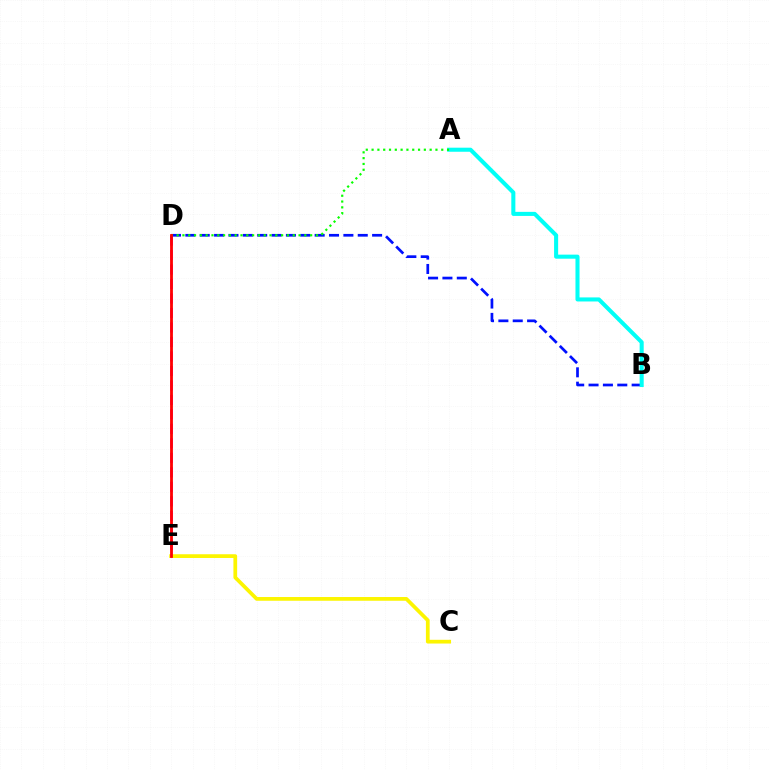{('B', 'D'): [{'color': '#0010ff', 'line_style': 'dashed', 'thickness': 1.95}], ('A', 'B'): [{'color': '#00fff6', 'line_style': 'solid', 'thickness': 2.92}], ('D', 'E'): [{'color': '#ee00ff', 'line_style': 'dashed', 'thickness': 1.97}, {'color': '#ff0000', 'line_style': 'solid', 'thickness': 2.01}], ('A', 'D'): [{'color': '#08ff00', 'line_style': 'dotted', 'thickness': 1.58}], ('C', 'E'): [{'color': '#fcf500', 'line_style': 'solid', 'thickness': 2.69}]}